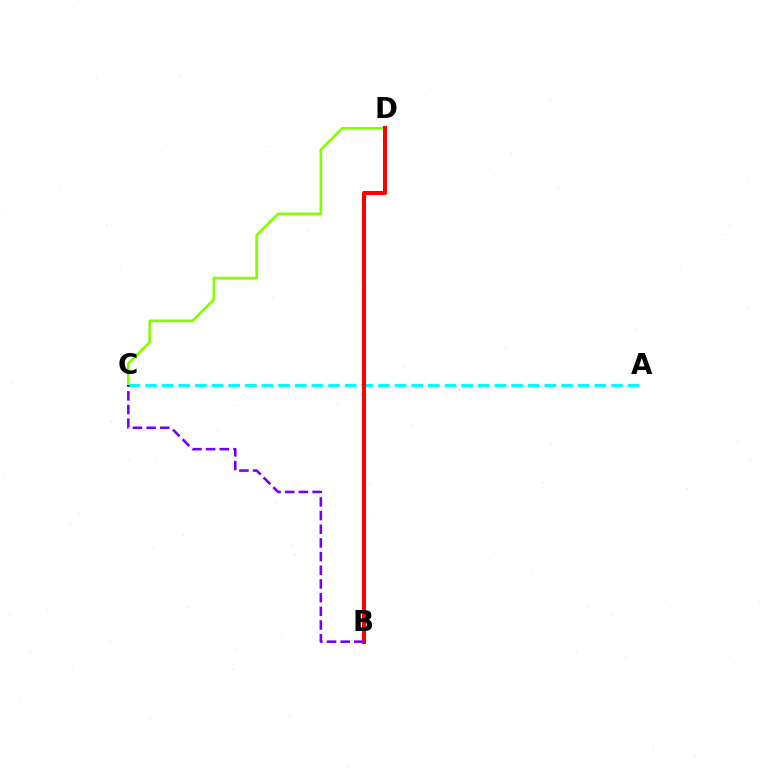{('A', 'C'): [{'color': '#00fff6', 'line_style': 'dashed', 'thickness': 2.26}], ('C', 'D'): [{'color': '#84ff00', 'line_style': 'solid', 'thickness': 1.91}], ('B', 'D'): [{'color': '#ff0000', 'line_style': 'solid', 'thickness': 2.91}], ('B', 'C'): [{'color': '#7200ff', 'line_style': 'dashed', 'thickness': 1.86}]}